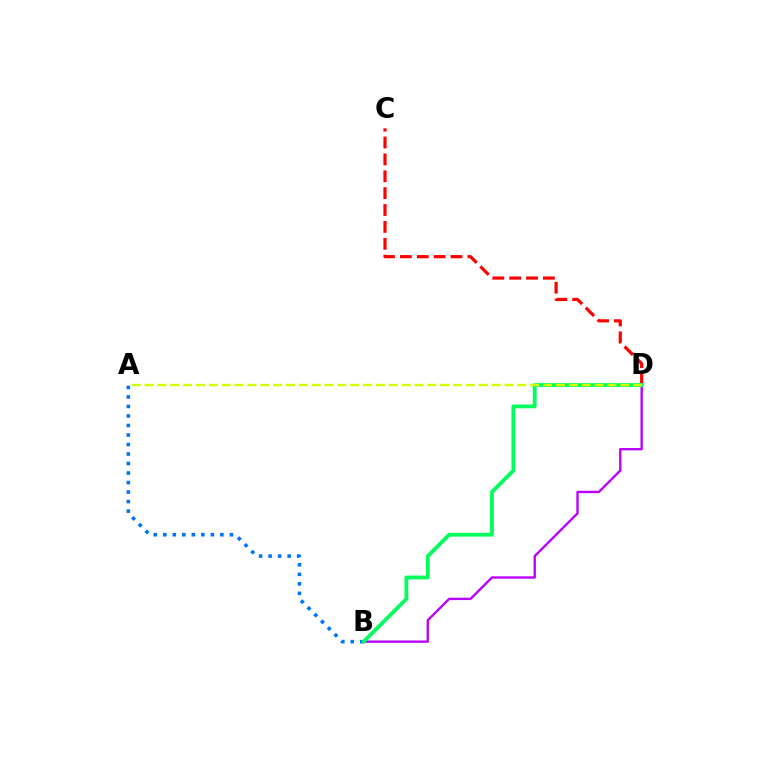{('B', 'D'): [{'color': '#b900ff', 'line_style': 'solid', 'thickness': 1.7}, {'color': '#00ff5c', 'line_style': 'solid', 'thickness': 2.73}], ('C', 'D'): [{'color': '#ff0000', 'line_style': 'dashed', 'thickness': 2.29}], ('A', 'B'): [{'color': '#0074ff', 'line_style': 'dotted', 'thickness': 2.58}], ('A', 'D'): [{'color': '#d1ff00', 'line_style': 'dashed', 'thickness': 1.75}]}